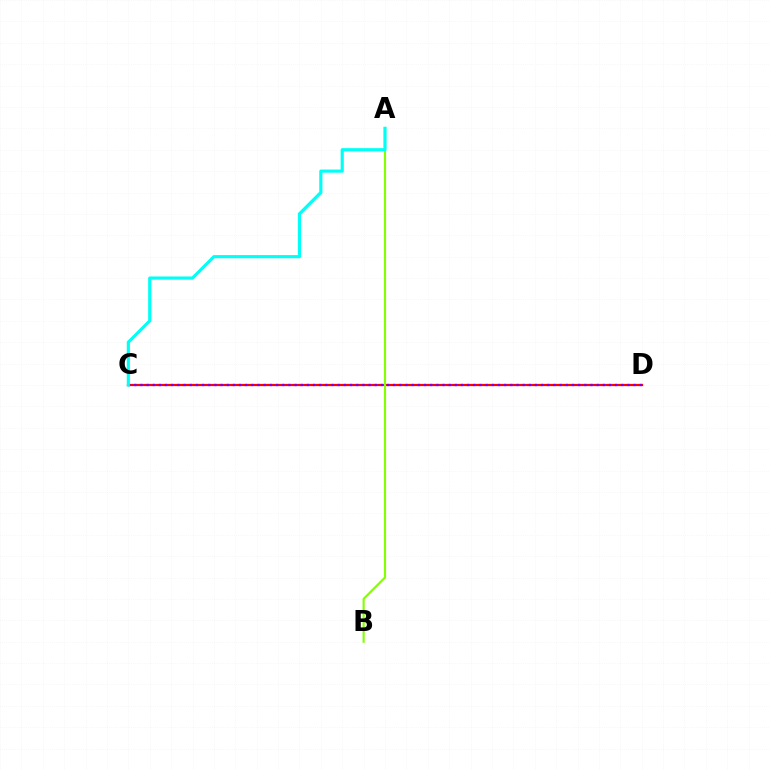{('C', 'D'): [{'color': '#ff0000', 'line_style': 'solid', 'thickness': 1.58}, {'color': '#7200ff', 'line_style': 'dotted', 'thickness': 1.68}], ('A', 'B'): [{'color': '#84ff00', 'line_style': 'solid', 'thickness': 1.54}], ('A', 'C'): [{'color': '#00fff6', 'line_style': 'solid', 'thickness': 2.27}]}